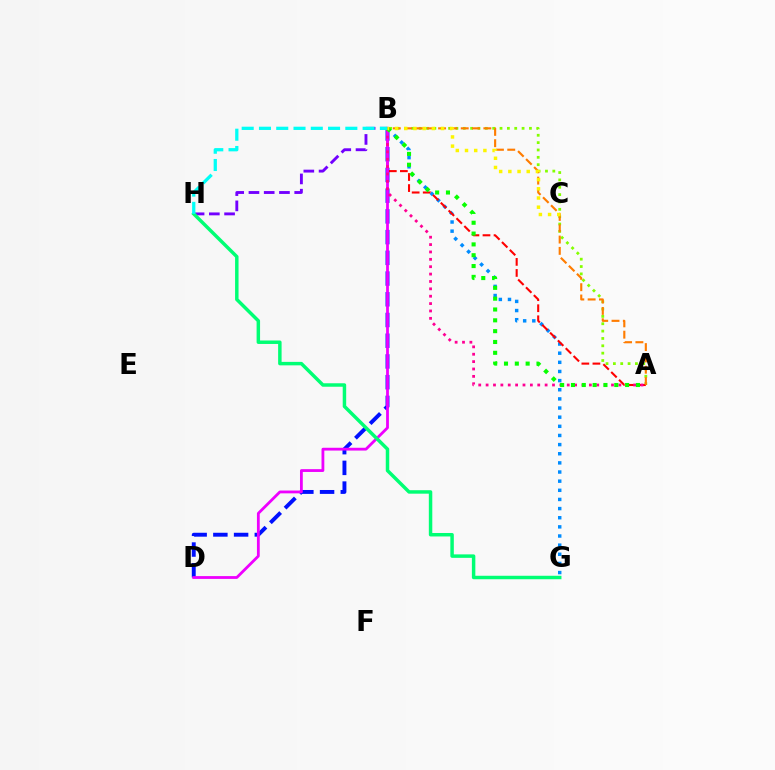{('B', 'G'): [{'color': '#008cff', 'line_style': 'dotted', 'thickness': 2.48}], ('A', 'B'): [{'color': '#84ff00', 'line_style': 'dotted', 'thickness': 2.0}, {'color': '#ff0000', 'line_style': 'dashed', 'thickness': 1.5}, {'color': '#ff0094', 'line_style': 'dotted', 'thickness': 2.0}, {'color': '#08ff00', 'line_style': 'dotted', 'thickness': 2.94}, {'color': '#ff7c00', 'line_style': 'dashed', 'thickness': 1.54}], ('B', 'D'): [{'color': '#0010ff', 'line_style': 'dashed', 'thickness': 2.82}, {'color': '#ee00ff', 'line_style': 'solid', 'thickness': 2.02}], ('B', 'H'): [{'color': '#7200ff', 'line_style': 'dashed', 'thickness': 2.07}, {'color': '#00fff6', 'line_style': 'dashed', 'thickness': 2.35}], ('G', 'H'): [{'color': '#00ff74', 'line_style': 'solid', 'thickness': 2.5}], ('B', 'C'): [{'color': '#fcf500', 'line_style': 'dotted', 'thickness': 2.5}]}